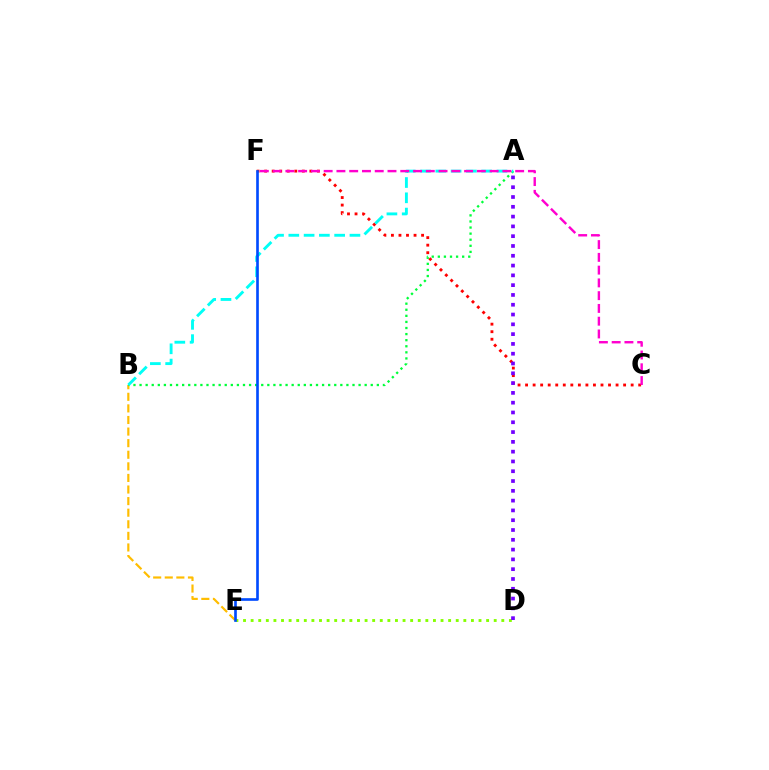{('C', 'F'): [{'color': '#ff0000', 'line_style': 'dotted', 'thickness': 2.05}, {'color': '#ff00cf', 'line_style': 'dashed', 'thickness': 1.73}], ('D', 'E'): [{'color': '#84ff00', 'line_style': 'dotted', 'thickness': 2.06}], ('B', 'E'): [{'color': '#ffbd00', 'line_style': 'dashed', 'thickness': 1.57}], ('A', 'B'): [{'color': '#00ff39', 'line_style': 'dotted', 'thickness': 1.65}, {'color': '#00fff6', 'line_style': 'dashed', 'thickness': 2.08}], ('A', 'D'): [{'color': '#7200ff', 'line_style': 'dotted', 'thickness': 2.66}], ('E', 'F'): [{'color': '#004bff', 'line_style': 'solid', 'thickness': 1.91}]}